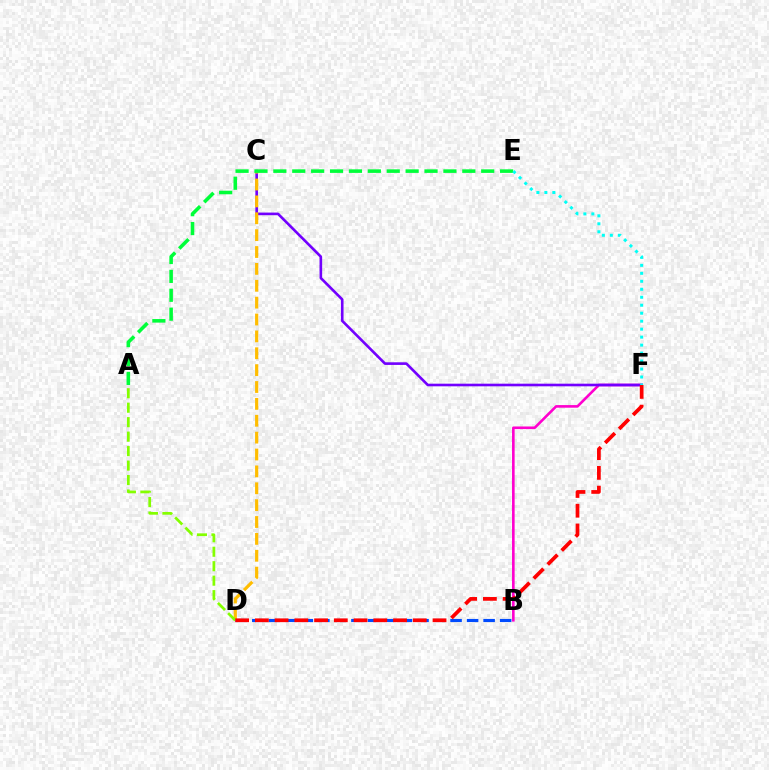{('B', 'F'): [{'color': '#ff00cf', 'line_style': 'solid', 'thickness': 1.88}], ('C', 'F'): [{'color': '#7200ff', 'line_style': 'solid', 'thickness': 1.9}], ('C', 'D'): [{'color': '#ffbd00', 'line_style': 'dashed', 'thickness': 2.29}], ('A', 'E'): [{'color': '#00ff39', 'line_style': 'dashed', 'thickness': 2.57}], ('B', 'D'): [{'color': '#004bff', 'line_style': 'dashed', 'thickness': 2.24}], ('E', 'F'): [{'color': '#00fff6', 'line_style': 'dotted', 'thickness': 2.17}], ('A', 'D'): [{'color': '#84ff00', 'line_style': 'dashed', 'thickness': 1.97}], ('D', 'F'): [{'color': '#ff0000', 'line_style': 'dashed', 'thickness': 2.68}]}